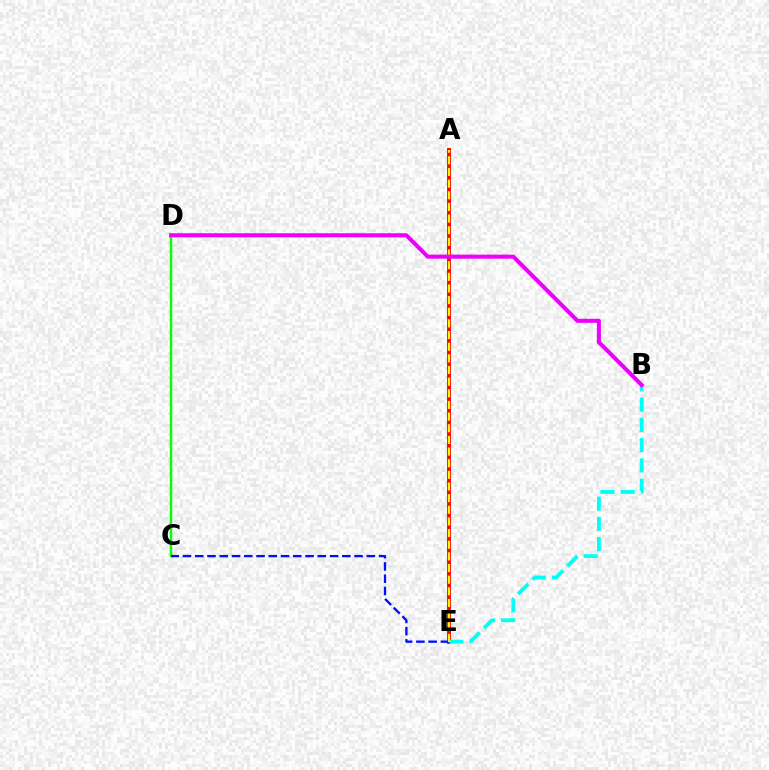{('A', 'E'): [{'color': '#ff0000', 'line_style': 'solid', 'thickness': 2.79}, {'color': '#fcf500', 'line_style': 'dashed', 'thickness': 1.58}], ('C', 'D'): [{'color': '#08ff00', 'line_style': 'solid', 'thickness': 1.78}], ('B', 'E'): [{'color': '#00fff6', 'line_style': 'dashed', 'thickness': 2.75}], ('C', 'E'): [{'color': '#0010ff', 'line_style': 'dashed', 'thickness': 1.67}], ('B', 'D'): [{'color': '#ee00ff', 'line_style': 'solid', 'thickness': 2.92}]}